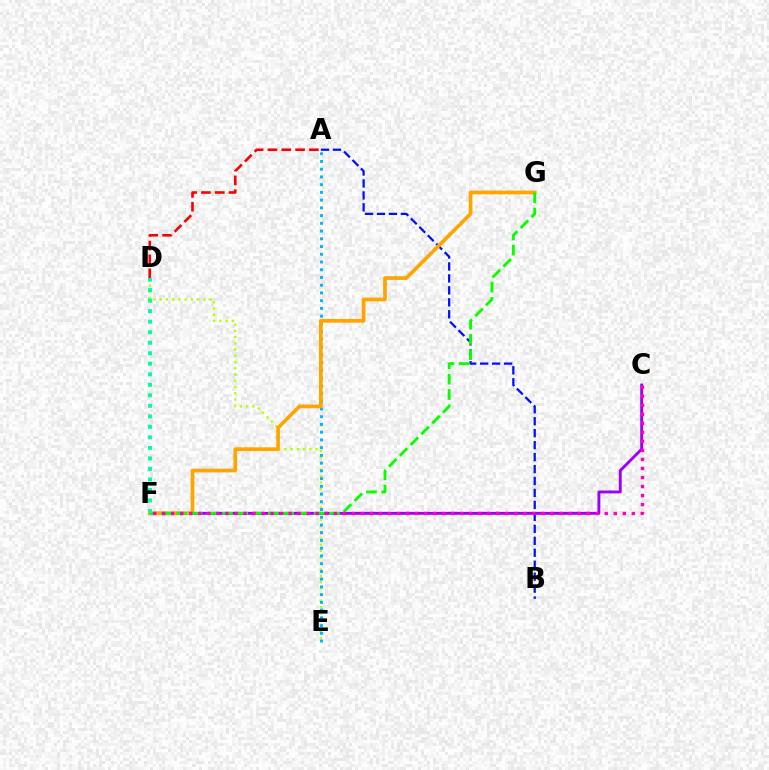{('D', 'E'): [{'color': '#b3ff00', 'line_style': 'dotted', 'thickness': 1.69}], ('A', 'D'): [{'color': '#ff0000', 'line_style': 'dashed', 'thickness': 1.88}], ('A', 'B'): [{'color': '#0010ff', 'line_style': 'dashed', 'thickness': 1.62}], ('C', 'F'): [{'color': '#9b00ff', 'line_style': 'solid', 'thickness': 2.08}, {'color': '#ff00bd', 'line_style': 'dotted', 'thickness': 2.45}], ('A', 'E'): [{'color': '#00b5ff', 'line_style': 'dotted', 'thickness': 2.1}], ('F', 'G'): [{'color': '#ffa500', 'line_style': 'solid', 'thickness': 2.65}, {'color': '#08ff00', 'line_style': 'dashed', 'thickness': 2.08}], ('D', 'F'): [{'color': '#00ff9d', 'line_style': 'dotted', 'thickness': 2.86}]}